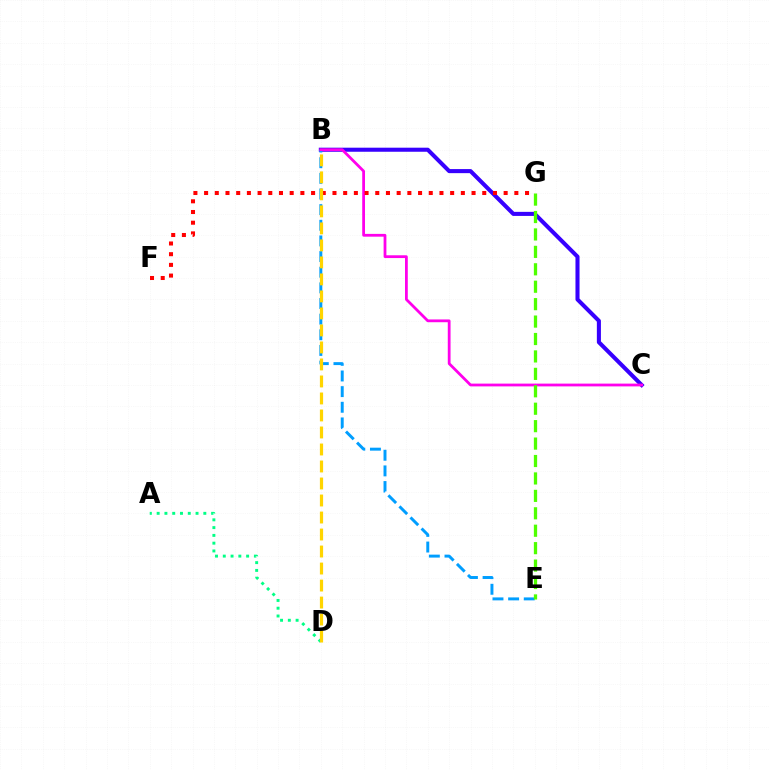{('A', 'D'): [{'color': '#00ff86', 'line_style': 'dotted', 'thickness': 2.11}], ('B', 'C'): [{'color': '#3700ff', 'line_style': 'solid', 'thickness': 2.93}, {'color': '#ff00ed', 'line_style': 'solid', 'thickness': 2.0}], ('B', 'E'): [{'color': '#009eff', 'line_style': 'dashed', 'thickness': 2.13}], ('E', 'G'): [{'color': '#4fff00', 'line_style': 'dashed', 'thickness': 2.37}], ('F', 'G'): [{'color': '#ff0000', 'line_style': 'dotted', 'thickness': 2.91}], ('B', 'D'): [{'color': '#ffd500', 'line_style': 'dashed', 'thickness': 2.31}]}